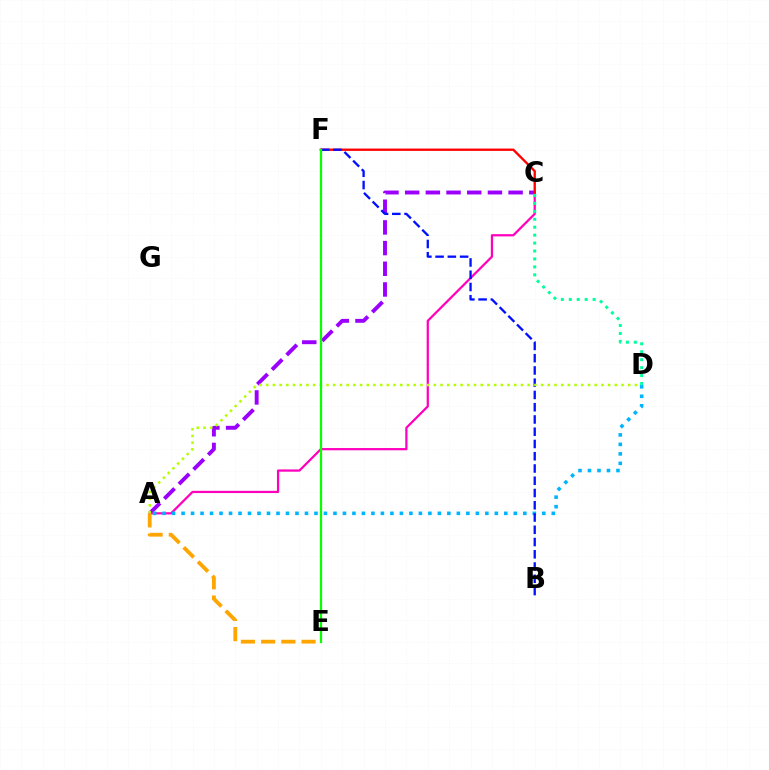{('A', 'C'): [{'color': '#9b00ff', 'line_style': 'dashed', 'thickness': 2.81}, {'color': '#ff00bd', 'line_style': 'solid', 'thickness': 1.61}], ('A', 'E'): [{'color': '#ffa500', 'line_style': 'dashed', 'thickness': 2.75}], ('C', 'F'): [{'color': '#ff0000', 'line_style': 'solid', 'thickness': 1.68}], ('C', 'D'): [{'color': '#00ff9d', 'line_style': 'dotted', 'thickness': 2.16}], ('A', 'D'): [{'color': '#00b5ff', 'line_style': 'dotted', 'thickness': 2.58}, {'color': '#b3ff00', 'line_style': 'dotted', 'thickness': 1.82}], ('B', 'F'): [{'color': '#0010ff', 'line_style': 'dashed', 'thickness': 1.66}], ('E', 'F'): [{'color': '#08ff00', 'line_style': 'solid', 'thickness': 1.63}]}